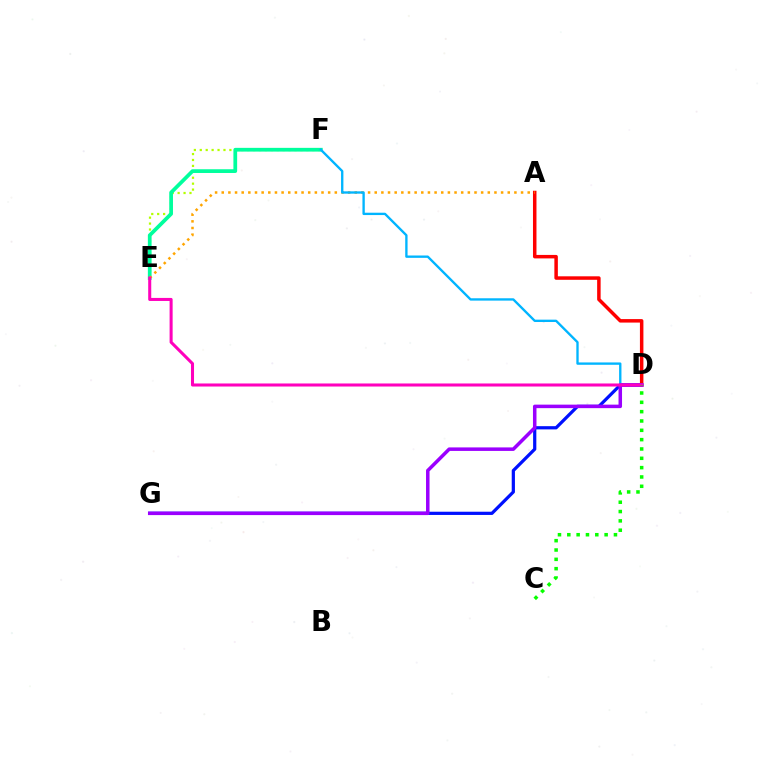{('E', 'F'): [{'color': '#b3ff00', 'line_style': 'dotted', 'thickness': 1.61}, {'color': '#00ff9d', 'line_style': 'solid', 'thickness': 2.69}], ('A', 'D'): [{'color': '#ff0000', 'line_style': 'solid', 'thickness': 2.51}], ('A', 'E'): [{'color': '#ffa500', 'line_style': 'dotted', 'thickness': 1.81}], ('D', 'G'): [{'color': '#0010ff', 'line_style': 'solid', 'thickness': 2.32}, {'color': '#9b00ff', 'line_style': 'solid', 'thickness': 2.53}], ('D', 'F'): [{'color': '#00b5ff', 'line_style': 'solid', 'thickness': 1.69}], ('D', 'E'): [{'color': '#ff00bd', 'line_style': 'solid', 'thickness': 2.19}], ('C', 'D'): [{'color': '#08ff00', 'line_style': 'dotted', 'thickness': 2.53}]}